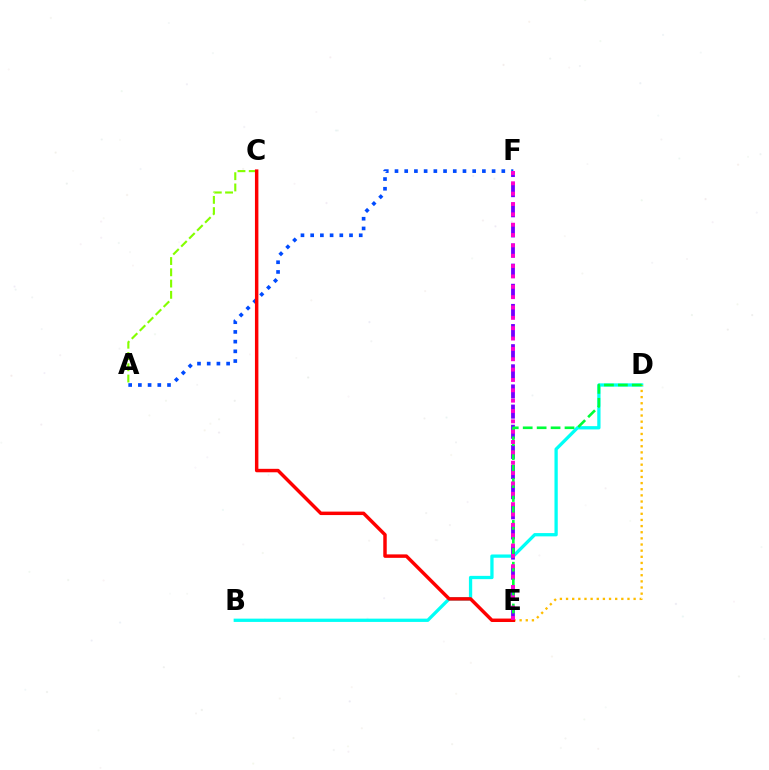{('B', 'D'): [{'color': '#00fff6', 'line_style': 'solid', 'thickness': 2.36}], ('A', 'C'): [{'color': '#84ff00', 'line_style': 'dashed', 'thickness': 1.53}], ('E', 'F'): [{'color': '#7200ff', 'line_style': 'dashed', 'thickness': 2.74}, {'color': '#ff00cf', 'line_style': 'dotted', 'thickness': 2.81}], ('A', 'F'): [{'color': '#004bff', 'line_style': 'dotted', 'thickness': 2.64}], ('D', 'E'): [{'color': '#ffbd00', 'line_style': 'dotted', 'thickness': 1.67}, {'color': '#00ff39', 'line_style': 'dashed', 'thickness': 1.89}], ('C', 'E'): [{'color': '#ff0000', 'line_style': 'solid', 'thickness': 2.49}]}